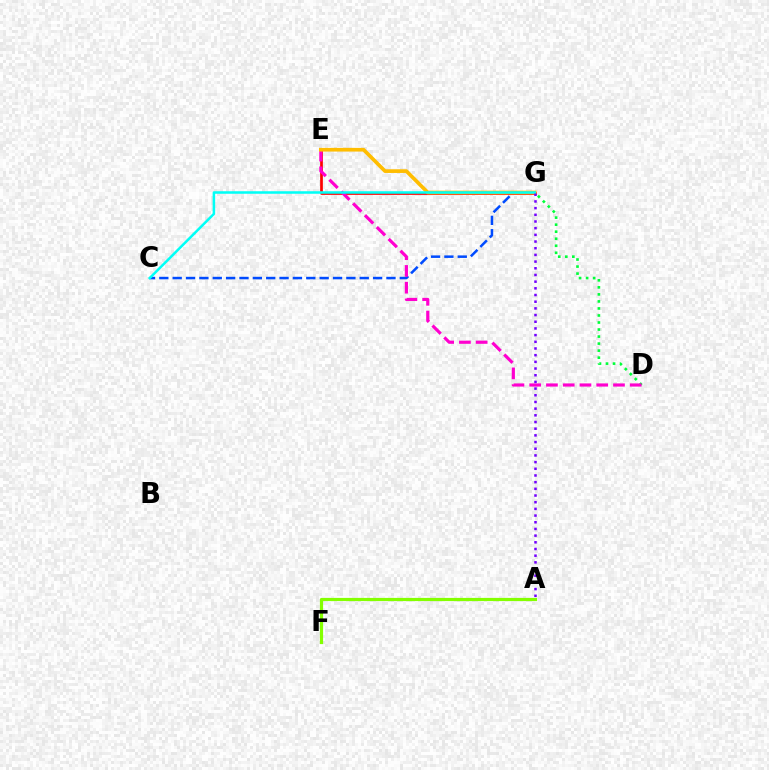{('A', 'F'): [{'color': '#84ff00', 'line_style': 'solid', 'thickness': 2.31}], ('C', 'G'): [{'color': '#004bff', 'line_style': 'dashed', 'thickness': 1.82}, {'color': '#00fff6', 'line_style': 'solid', 'thickness': 1.82}], ('E', 'G'): [{'color': '#ff0000', 'line_style': 'solid', 'thickness': 1.94}, {'color': '#ffbd00', 'line_style': 'solid', 'thickness': 2.66}], ('D', 'G'): [{'color': '#00ff39', 'line_style': 'dotted', 'thickness': 1.91}], ('D', 'E'): [{'color': '#ff00cf', 'line_style': 'dashed', 'thickness': 2.28}], ('A', 'G'): [{'color': '#7200ff', 'line_style': 'dotted', 'thickness': 1.82}]}